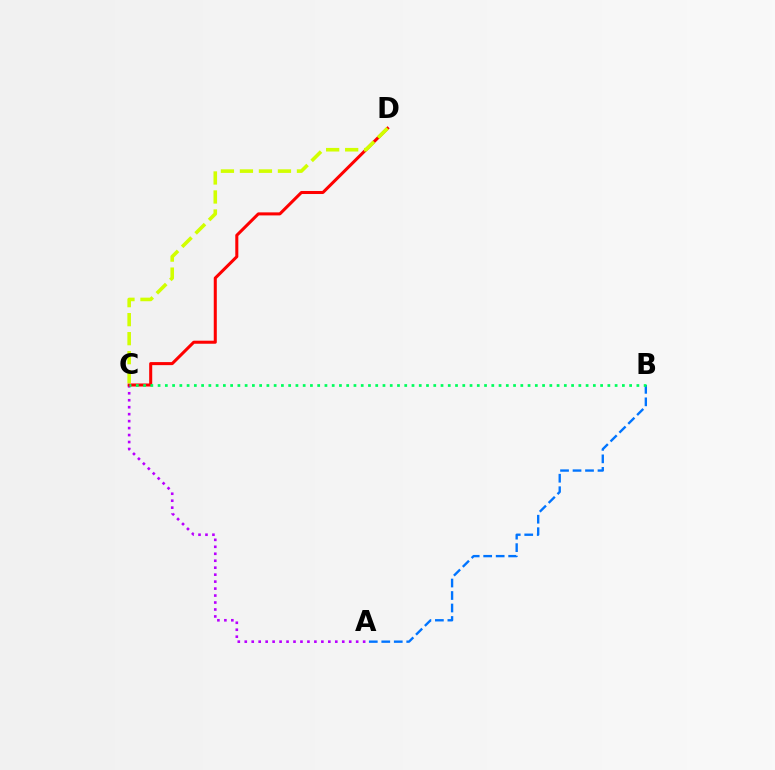{('A', 'B'): [{'color': '#0074ff', 'line_style': 'dashed', 'thickness': 1.7}], ('A', 'C'): [{'color': '#b900ff', 'line_style': 'dotted', 'thickness': 1.89}], ('C', 'D'): [{'color': '#ff0000', 'line_style': 'solid', 'thickness': 2.19}, {'color': '#d1ff00', 'line_style': 'dashed', 'thickness': 2.58}], ('B', 'C'): [{'color': '#00ff5c', 'line_style': 'dotted', 'thickness': 1.97}]}